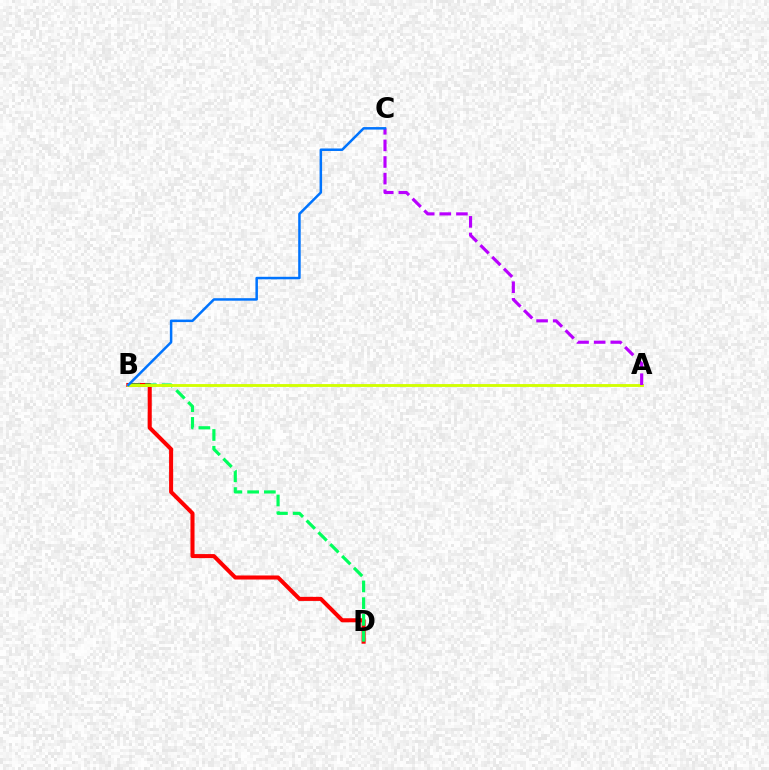{('B', 'D'): [{'color': '#ff0000', 'line_style': 'solid', 'thickness': 2.91}, {'color': '#00ff5c', 'line_style': 'dashed', 'thickness': 2.27}], ('A', 'B'): [{'color': '#d1ff00', 'line_style': 'solid', 'thickness': 2.06}], ('A', 'C'): [{'color': '#b900ff', 'line_style': 'dashed', 'thickness': 2.26}], ('B', 'C'): [{'color': '#0074ff', 'line_style': 'solid', 'thickness': 1.8}]}